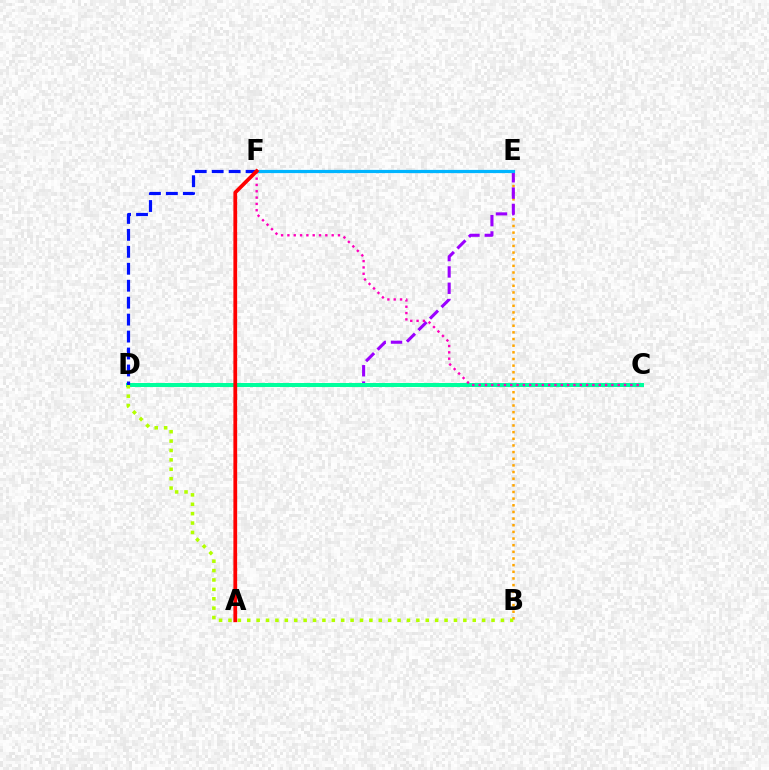{('B', 'E'): [{'color': '#ffa500', 'line_style': 'dotted', 'thickness': 1.81}], ('D', 'E'): [{'color': '#9b00ff', 'line_style': 'dashed', 'thickness': 2.22}], ('C', 'D'): [{'color': '#00ff9d', 'line_style': 'solid', 'thickness': 2.87}], ('C', 'F'): [{'color': '#ff00bd', 'line_style': 'dotted', 'thickness': 1.72}], ('E', 'F'): [{'color': '#08ff00', 'line_style': 'dotted', 'thickness': 2.12}, {'color': '#00b5ff', 'line_style': 'solid', 'thickness': 2.31}], ('D', 'F'): [{'color': '#0010ff', 'line_style': 'dashed', 'thickness': 2.3}], ('B', 'D'): [{'color': '#b3ff00', 'line_style': 'dotted', 'thickness': 2.55}], ('A', 'F'): [{'color': '#ff0000', 'line_style': 'solid', 'thickness': 2.71}]}